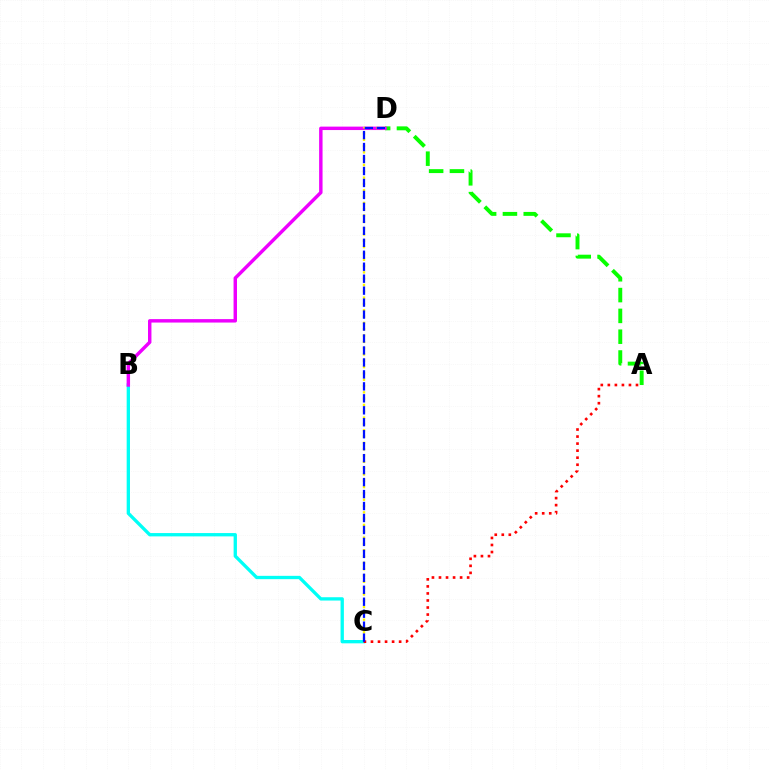{('B', 'C'): [{'color': '#00fff6', 'line_style': 'solid', 'thickness': 2.39}], ('A', 'D'): [{'color': '#08ff00', 'line_style': 'dashed', 'thickness': 2.83}], ('B', 'D'): [{'color': '#ee00ff', 'line_style': 'solid', 'thickness': 2.47}], ('A', 'C'): [{'color': '#ff0000', 'line_style': 'dotted', 'thickness': 1.91}], ('C', 'D'): [{'color': '#fcf500', 'line_style': 'dotted', 'thickness': 1.72}, {'color': '#0010ff', 'line_style': 'dashed', 'thickness': 1.63}]}